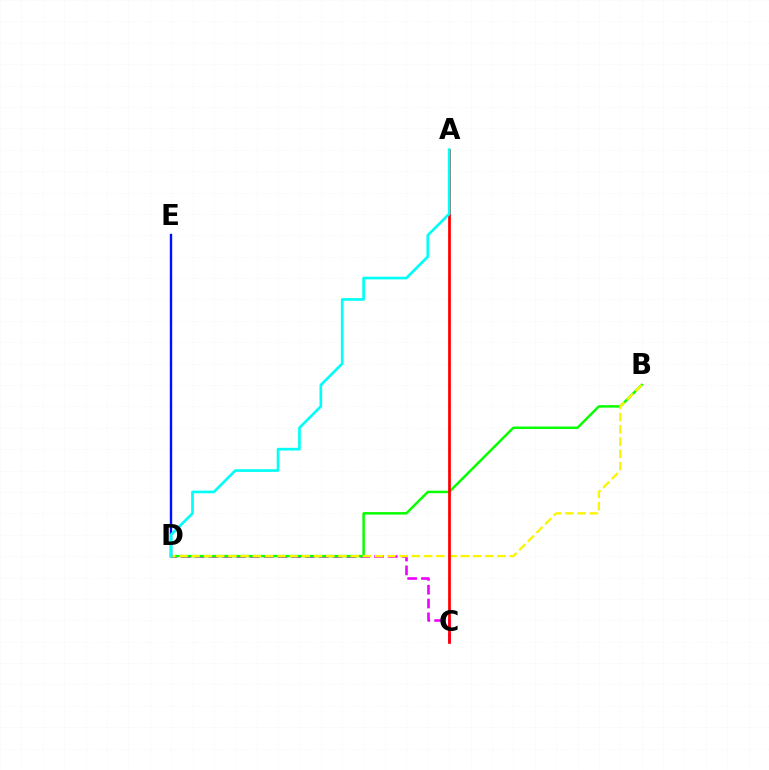{('C', 'D'): [{'color': '#ee00ff', 'line_style': 'dashed', 'thickness': 1.87}], ('B', 'D'): [{'color': '#08ff00', 'line_style': 'solid', 'thickness': 1.79}, {'color': '#fcf500', 'line_style': 'dashed', 'thickness': 1.66}], ('A', 'C'): [{'color': '#ff0000', 'line_style': 'solid', 'thickness': 1.98}], ('D', 'E'): [{'color': '#0010ff', 'line_style': 'solid', 'thickness': 1.72}], ('A', 'D'): [{'color': '#00fff6', 'line_style': 'solid', 'thickness': 1.92}]}